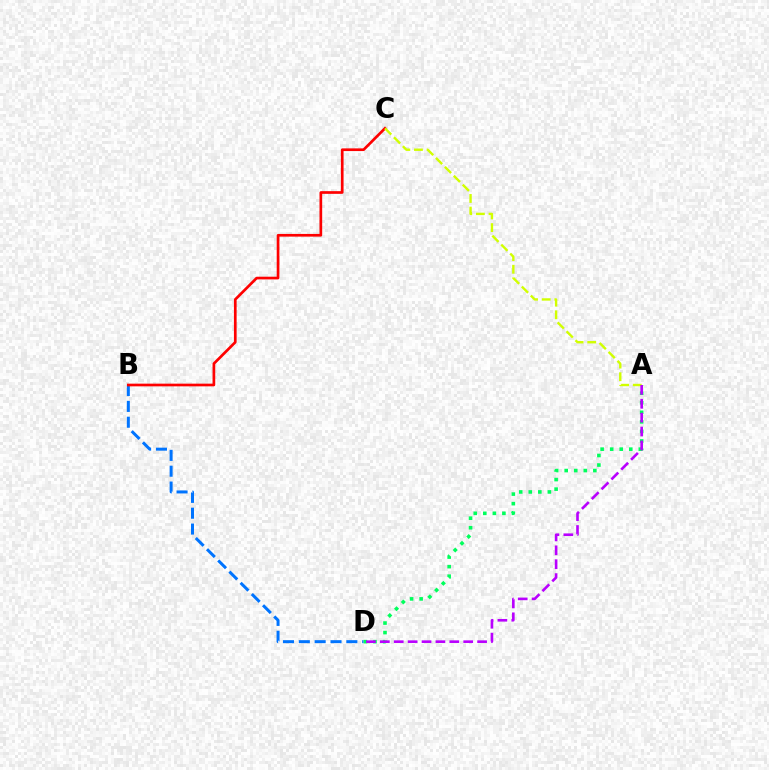{('B', 'D'): [{'color': '#0074ff', 'line_style': 'dashed', 'thickness': 2.15}], ('A', 'D'): [{'color': '#00ff5c', 'line_style': 'dotted', 'thickness': 2.6}, {'color': '#b900ff', 'line_style': 'dashed', 'thickness': 1.89}], ('B', 'C'): [{'color': '#ff0000', 'line_style': 'solid', 'thickness': 1.94}], ('A', 'C'): [{'color': '#d1ff00', 'line_style': 'dashed', 'thickness': 1.72}]}